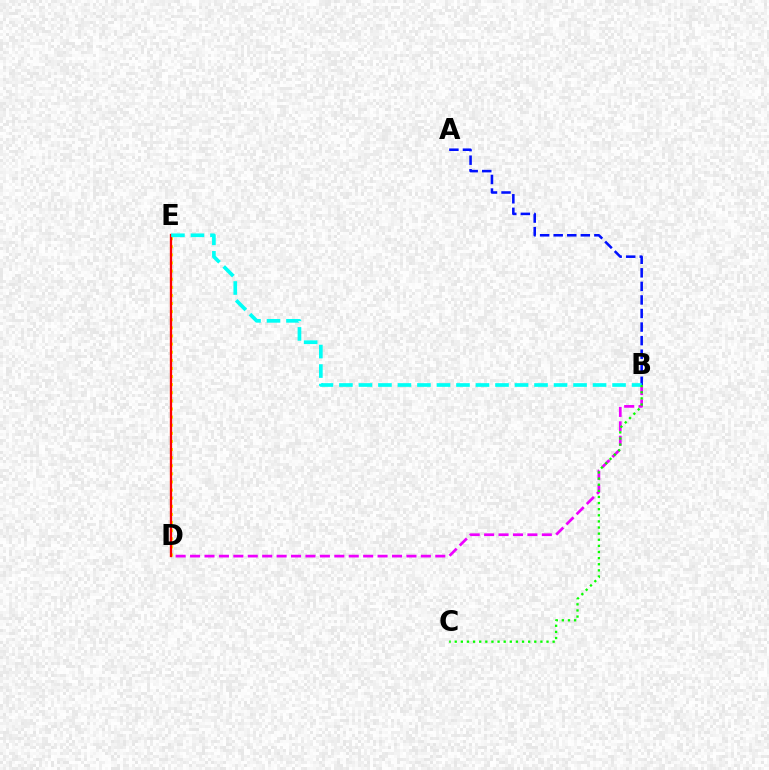{('A', 'B'): [{'color': '#0010ff', 'line_style': 'dashed', 'thickness': 1.84}], ('B', 'D'): [{'color': '#ee00ff', 'line_style': 'dashed', 'thickness': 1.96}], ('D', 'E'): [{'color': '#fcf500', 'line_style': 'dotted', 'thickness': 2.2}, {'color': '#ff0000', 'line_style': 'solid', 'thickness': 1.66}], ('B', 'E'): [{'color': '#00fff6', 'line_style': 'dashed', 'thickness': 2.65}], ('B', 'C'): [{'color': '#08ff00', 'line_style': 'dotted', 'thickness': 1.66}]}